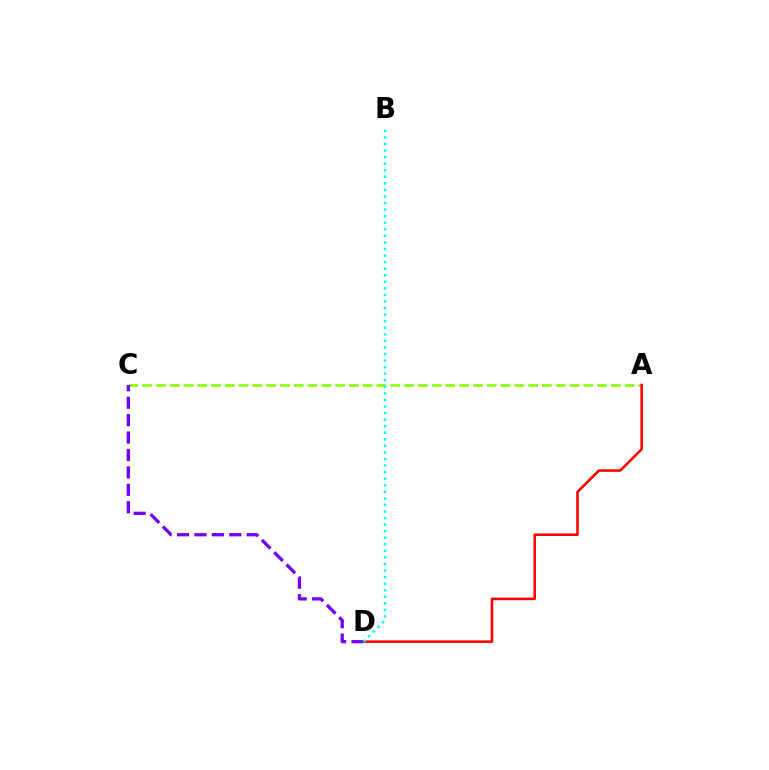{('A', 'C'): [{'color': '#84ff00', 'line_style': 'dashed', 'thickness': 1.87}], ('A', 'D'): [{'color': '#ff0000', 'line_style': 'solid', 'thickness': 1.87}], ('C', 'D'): [{'color': '#7200ff', 'line_style': 'dashed', 'thickness': 2.37}], ('B', 'D'): [{'color': '#00fff6', 'line_style': 'dotted', 'thickness': 1.78}]}